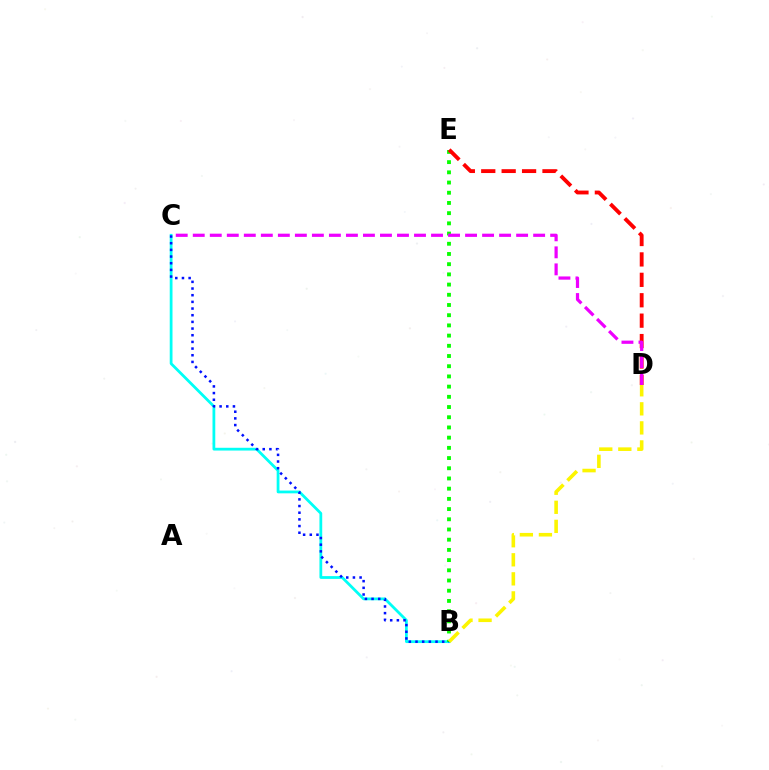{('B', 'C'): [{'color': '#00fff6', 'line_style': 'solid', 'thickness': 2.0}, {'color': '#0010ff', 'line_style': 'dotted', 'thickness': 1.81}], ('B', 'E'): [{'color': '#08ff00', 'line_style': 'dotted', 'thickness': 2.77}], ('B', 'D'): [{'color': '#fcf500', 'line_style': 'dashed', 'thickness': 2.59}], ('D', 'E'): [{'color': '#ff0000', 'line_style': 'dashed', 'thickness': 2.77}], ('C', 'D'): [{'color': '#ee00ff', 'line_style': 'dashed', 'thickness': 2.31}]}